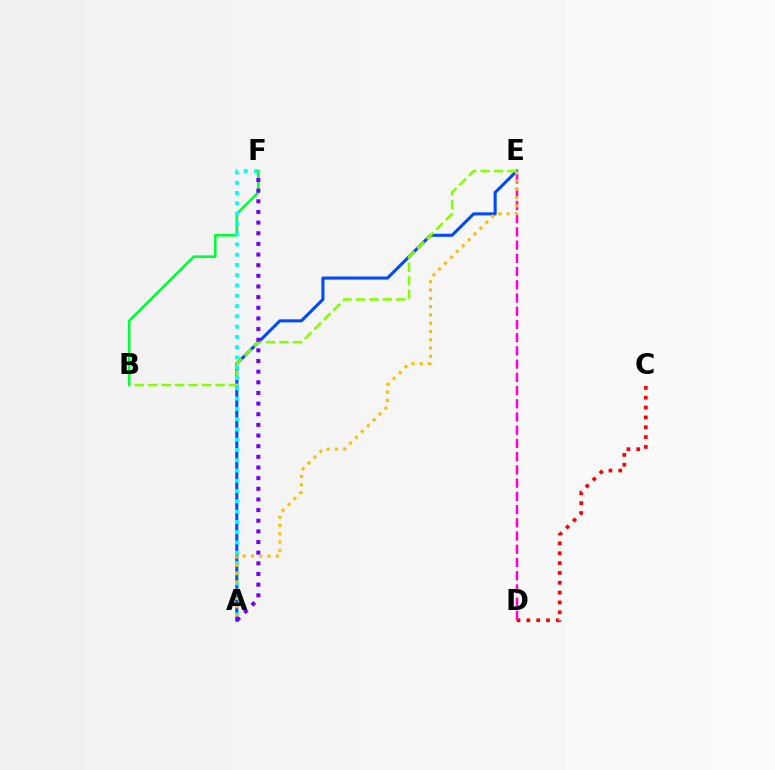{('A', 'E'): [{'color': '#004bff', 'line_style': 'solid', 'thickness': 2.21}, {'color': '#ffbd00', 'line_style': 'dotted', 'thickness': 2.25}], ('B', 'F'): [{'color': '#00ff39', 'line_style': 'solid', 'thickness': 1.88}], ('B', 'E'): [{'color': '#84ff00', 'line_style': 'dashed', 'thickness': 1.83}], ('A', 'F'): [{'color': '#00fff6', 'line_style': 'dotted', 'thickness': 2.79}, {'color': '#7200ff', 'line_style': 'dotted', 'thickness': 2.89}], ('C', 'D'): [{'color': '#ff0000', 'line_style': 'dotted', 'thickness': 2.67}], ('D', 'E'): [{'color': '#ff00cf', 'line_style': 'dashed', 'thickness': 1.8}]}